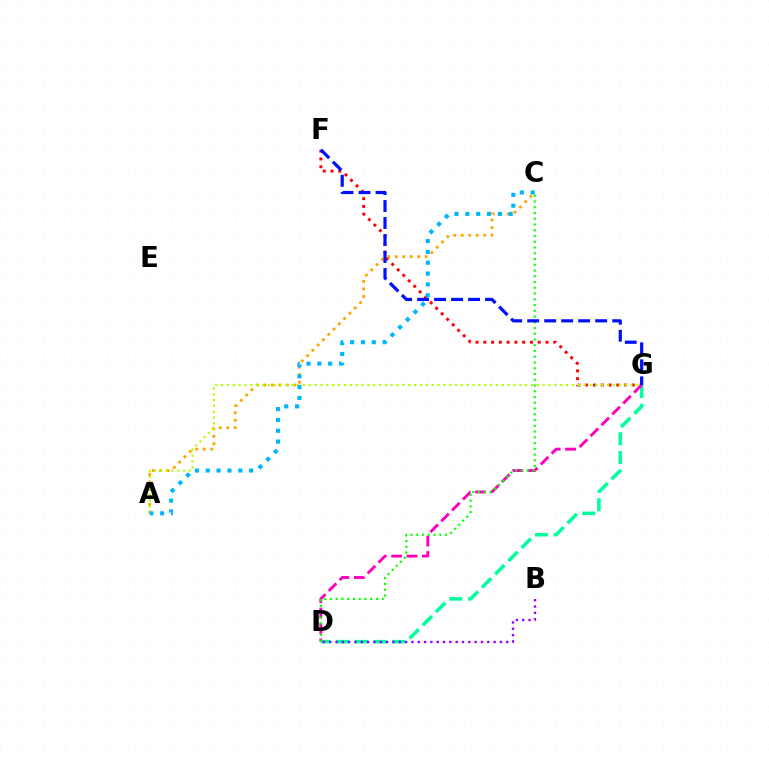{('D', 'G'): [{'color': '#00ff9d', 'line_style': 'dashed', 'thickness': 2.54}, {'color': '#ff00bd', 'line_style': 'dashed', 'thickness': 2.09}], ('F', 'G'): [{'color': '#ff0000', 'line_style': 'dotted', 'thickness': 2.11}, {'color': '#0010ff', 'line_style': 'dashed', 'thickness': 2.31}], ('C', 'D'): [{'color': '#08ff00', 'line_style': 'dotted', 'thickness': 1.56}], ('A', 'C'): [{'color': '#ffa500', 'line_style': 'dotted', 'thickness': 2.03}, {'color': '#00b5ff', 'line_style': 'dotted', 'thickness': 2.95}], ('B', 'D'): [{'color': '#9b00ff', 'line_style': 'dotted', 'thickness': 1.72}], ('A', 'G'): [{'color': '#b3ff00', 'line_style': 'dotted', 'thickness': 1.59}]}